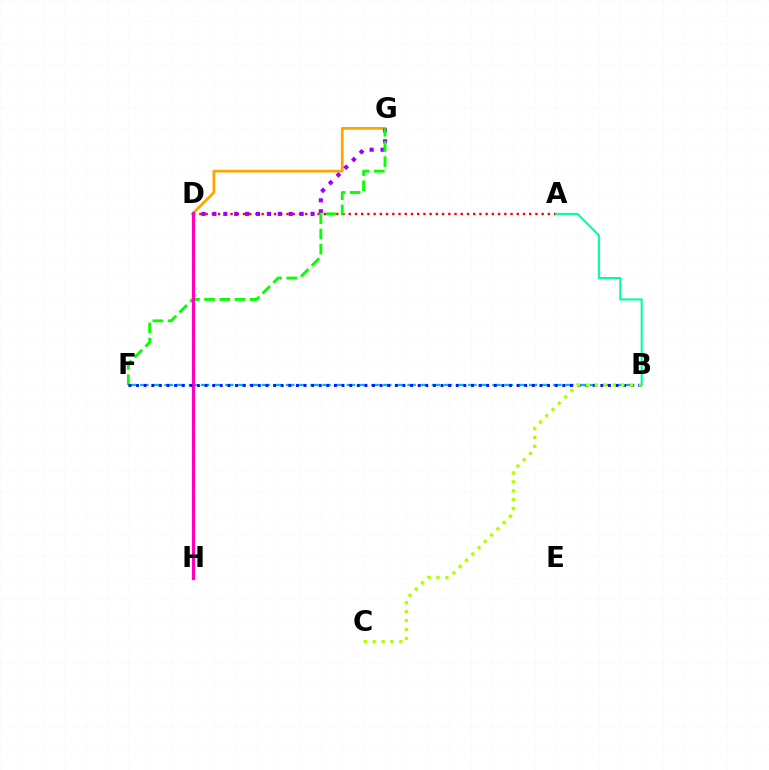{('D', 'G'): [{'color': '#ffa500', 'line_style': 'solid', 'thickness': 1.99}, {'color': '#9b00ff', 'line_style': 'dotted', 'thickness': 2.96}], ('A', 'D'): [{'color': '#ff0000', 'line_style': 'dotted', 'thickness': 1.69}], ('B', 'F'): [{'color': '#00b5ff', 'line_style': 'dashed', 'thickness': 1.65}, {'color': '#0010ff', 'line_style': 'dotted', 'thickness': 2.07}], ('F', 'G'): [{'color': '#08ff00', 'line_style': 'dashed', 'thickness': 2.06}], ('D', 'H'): [{'color': '#ff00bd', 'line_style': 'solid', 'thickness': 2.31}], ('B', 'C'): [{'color': '#b3ff00', 'line_style': 'dotted', 'thickness': 2.41}], ('A', 'B'): [{'color': '#00ff9d', 'line_style': 'solid', 'thickness': 1.5}]}